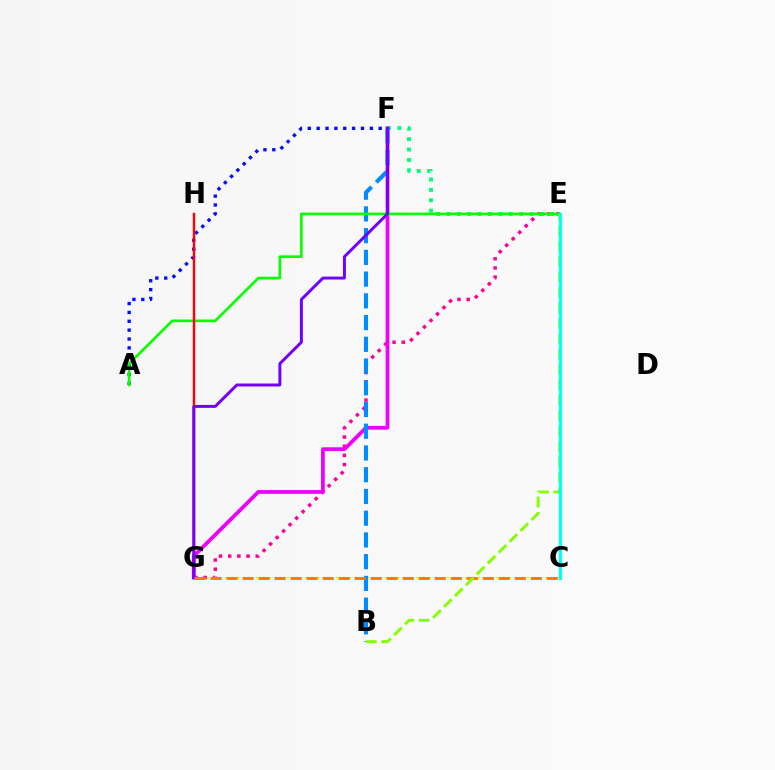{('E', 'G'): [{'color': '#ff0094', 'line_style': 'dotted', 'thickness': 2.49}], ('E', 'F'): [{'color': '#00ff74', 'line_style': 'dotted', 'thickness': 2.82}], ('C', 'G'): [{'color': '#fcf500', 'line_style': 'dotted', 'thickness': 1.67}, {'color': '#ff7c00', 'line_style': 'dashed', 'thickness': 2.18}], ('F', 'G'): [{'color': '#ee00ff', 'line_style': 'solid', 'thickness': 2.71}, {'color': '#7200ff', 'line_style': 'solid', 'thickness': 2.13}], ('A', 'F'): [{'color': '#0010ff', 'line_style': 'dotted', 'thickness': 2.41}], ('B', 'F'): [{'color': '#008cff', 'line_style': 'dashed', 'thickness': 2.95}], ('A', 'E'): [{'color': '#08ff00', 'line_style': 'solid', 'thickness': 1.93}], ('G', 'H'): [{'color': '#ff0000', 'line_style': 'solid', 'thickness': 1.73}], ('B', 'E'): [{'color': '#84ff00', 'line_style': 'dashed', 'thickness': 2.09}], ('C', 'E'): [{'color': '#00fff6', 'line_style': 'solid', 'thickness': 2.34}]}